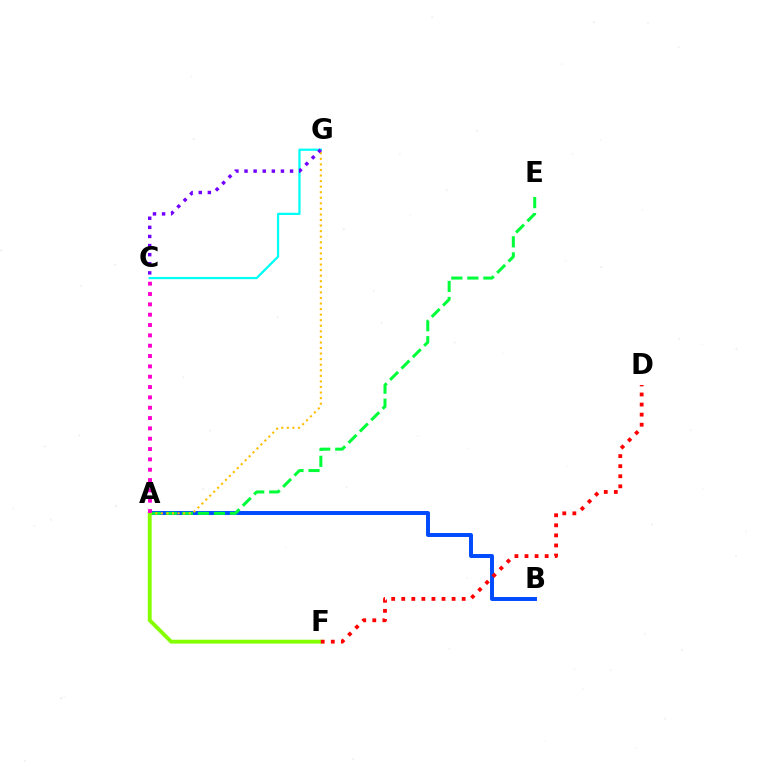{('A', 'B'): [{'color': '#004bff', 'line_style': 'solid', 'thickness': 2.84}], ('A', 'E'): [{'color': '#00ff39', 'line_style': 'dashed', 'thickness': 2.18}], ('A', 'G'): [{'color': '#ffbd00', 'line_style': 'dotted', 'thickness': 1.51}], ('C', 'G'): [{'color': '#00fff6', 'line_style': 'solid', 'thickness': 1.61}, {'color': '#7200ff', 'line_style': 'dotted', 'thickness': 2.47}], ('A', 'F'): [{'color': '#84ff00', 'line_style': 'solid', 'thickness': 2.78}], ('D', 'F'): [{'color': '#ff0000', 'line_style': 'dotted', 'thickness': 2.74}], ('A', 'C'): [{'color': '#ff00cf', 'line_style': 'dotted', 'thickness': 2.81}]}